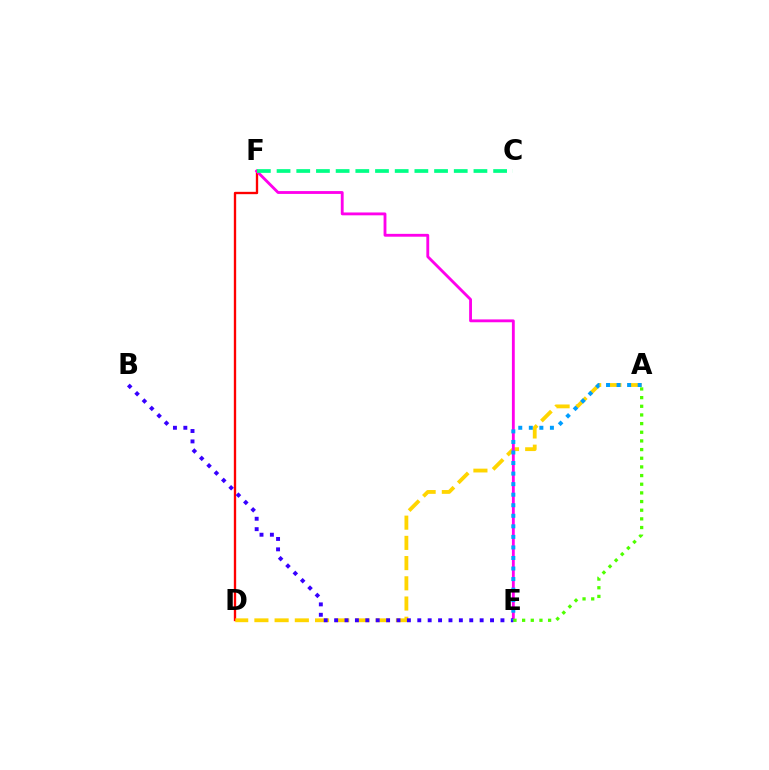{('D', 'F'): [{'color': '#ff0000', 'line_style': 'solid', 'thickness': 1.69}], ('A', 'D'): [{'color': '#ffd500', 'line_style': 'dashed', 'thickness': 2.75}], ('E', 'F'): [{'color': '#ff00ed', 'line_style': 'solid', 'thickness': 2.05}], ('B', 'E'): [{'color': '#3700ff', 'line_style': 'dotted', 'thickness': 2.82}], ('A', 'E'): [{'color': '#009eff', 'line_style': 'dotted', 'thickness': 2.87}, {'color': '#4fff00', 'line_style': 'dotted', 'thickness': 2.35}], ('C', 'F'): [{'color': '#00ff86', 'line_style': 'dashed', 'thickness': 2.67}]}